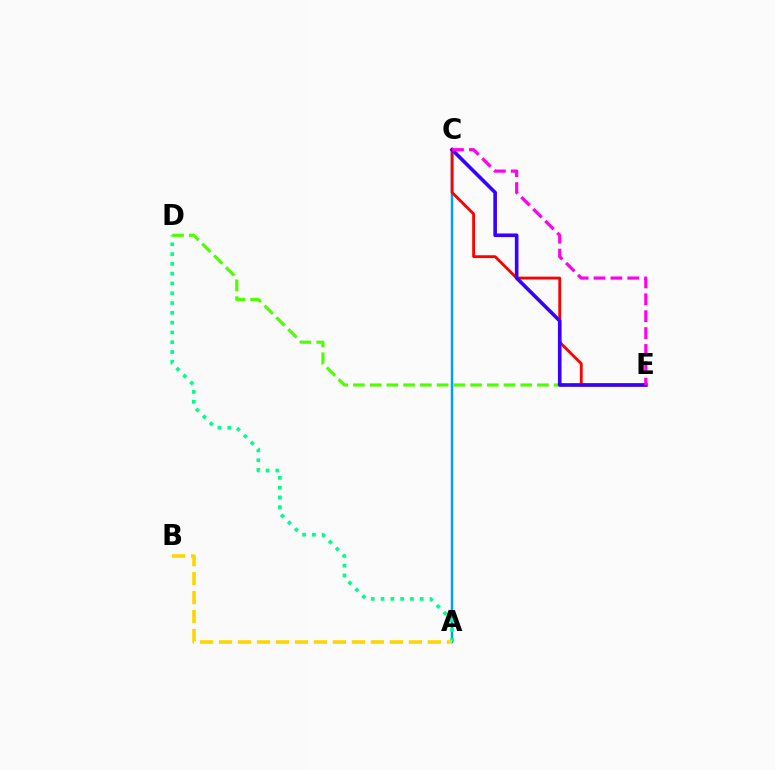{('A', 'C'): [{'color': '#009eff', 'line_style': 'solid', 'thickness': 1.78}], ('C', 'E'): [{'color': '#ff0000', 'line_style': 'solid', 'thickness': 2.04}, {'color': '#3700ff', 'line_style': 'solid', 'thickness': 2.6}, {'color': '#ff00ed', 'line_style': 'dashed', 'thickness': 2.29}], ('A', 'D'): [{'color': '#00ff86', 'line_style': 'dotted', 'thickness': 2.66}], ('D', 'E'): [{'color': '#4fff00', 'line_style': 'dashed', 'thickness': 2.27}], ('A', 'B'): [{'color': '#ffd500', 'line_style': 'dashed', 'thickness': 2.58}]}